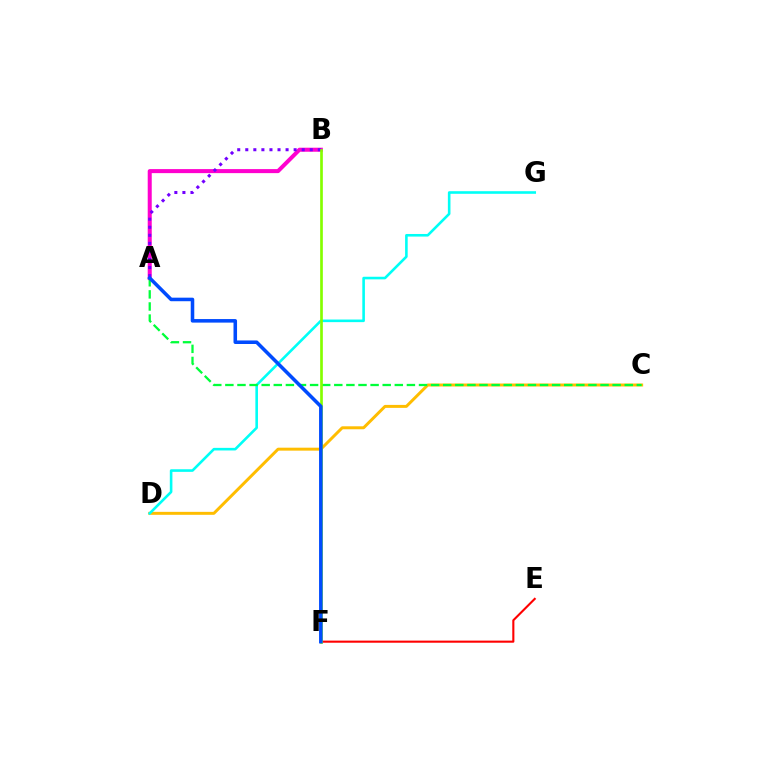{('C', 'D'): [{'color': '#ffbd00', 'line_style': 'solid', 'thickness': 2.13}], ('A', 'B'): [{'color': '#ff00cf', 'line_style': 'solid', 'thickness': 2.9}, {'color': '#7200ff', 'line_style': 'dotted', 'thickness': 2.19}], ('D', 'G'): [{'color': '#00fff6', 'line_style': 'solid', 'thickness': 1.87}], ('A', 'C'): [{'color': '#00ff39', 'line_style': 'dashed', 'thickness': 1.64}], ('E', 'F'): [{'color': '#ff0000', 'line_style': 'solid', 'thickness': 1.52}], ('B', 'F'): [{'color': '#84ff00', 'line_style': 'solid', 'thickness': 1.93}], ('A', 'F'): [{'color': '#004bff', 'line_style': 'solid', 'thickness': 2.55}]}